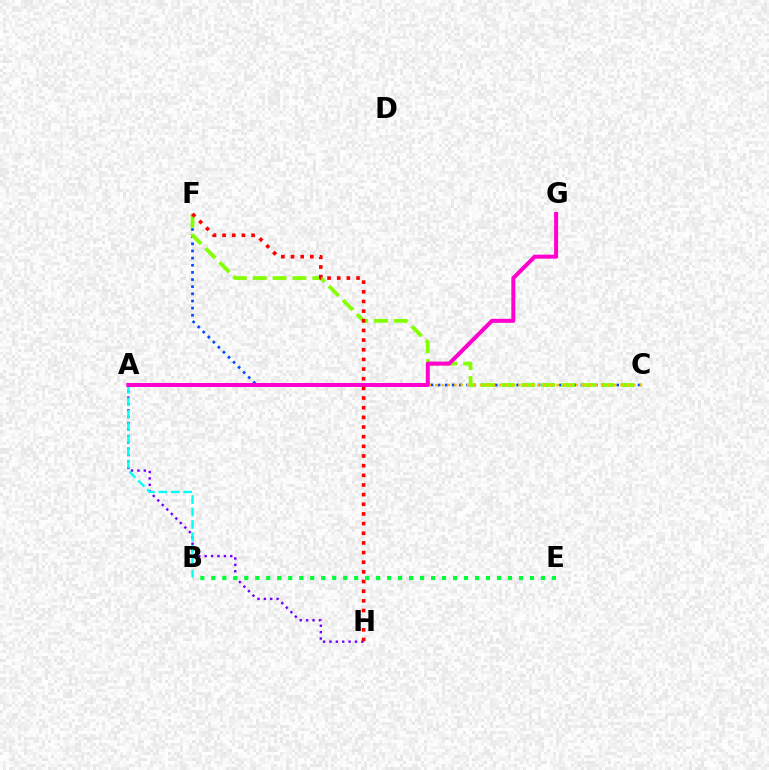{('A', 'H'): [{'color': '#7200ff', 'line_style': 'dotted', 'thickness': 1.74}], ('C', 'F'): [{'color': '#004bff', 'line_style': 'dotted', 'thickness': 1.94}, {'color': '#84ff00', 'line_style': 'dashed', 'thickness': 2.7}], ('B', 'E'): [{'color': '#00ff39', 'line_style': 'dotted', 'thickness': 2.99}], ('A', 'C'): [{'color': '#ffbd00', 'line_style': 'dotted', 'thickness': 1.74}], ('A', 'B'): [{'color': '#00fff6', 'line_style': 'dashed', 'thickness': 1.69}], ('A', 'G'): [{'color': '#ff00cf', 'line_style': 'solid', 'thickness': 2.88}], ('F', 'H'): [{'color': '#ff0000', 'line_style': 'dotted', 'thickness': 2.62}]}